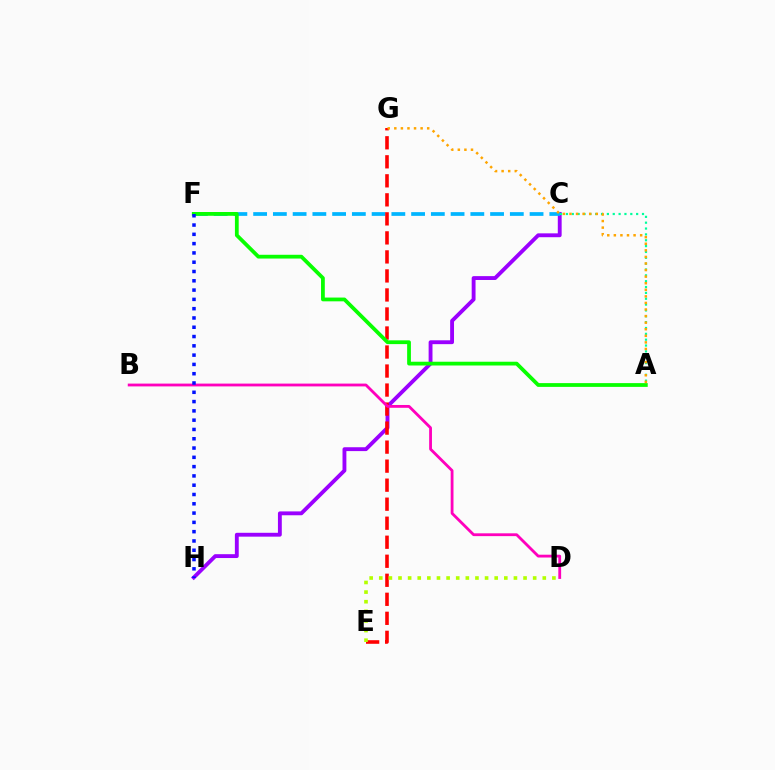{('C', 'H'): [{'color': '#9b00ff', 'line_style': 'solid', 'thickness': 2.78}], ('C', 'F'): [{'color': '#00b5ff', 'line_style': 'dashed', 'thickness': 2.68}], ('A', 'C'): [{'color': '#00ff9d', 'line_style': 'dotted', 'thickness': 1.59}], ('E', 'G'): [{'color': '#ff0000', 'line_style': 'dashed', 'thickness': 2.58}], ('B', 'D'): [{'color': '#ff00bd', 'line_style': 'solid', 'thickness': 2.03}], ('D', 'E'): [{'color': '#b3ff00', 'line_style': 'dotted', 'thickness': 2.61}], ('A', 'F'): [{'color': '#08ff00', 'line_style': 'solid', 'thickness': 2.71}], ('A', 'G'): [{'color': '#ffa500', 'line_style': 'dotted', 'thickness': 1.79}], ('F', 'H'): [{'color': '#0010ff', 'line_style': 'dotted', 'thickness': 2.52}]}